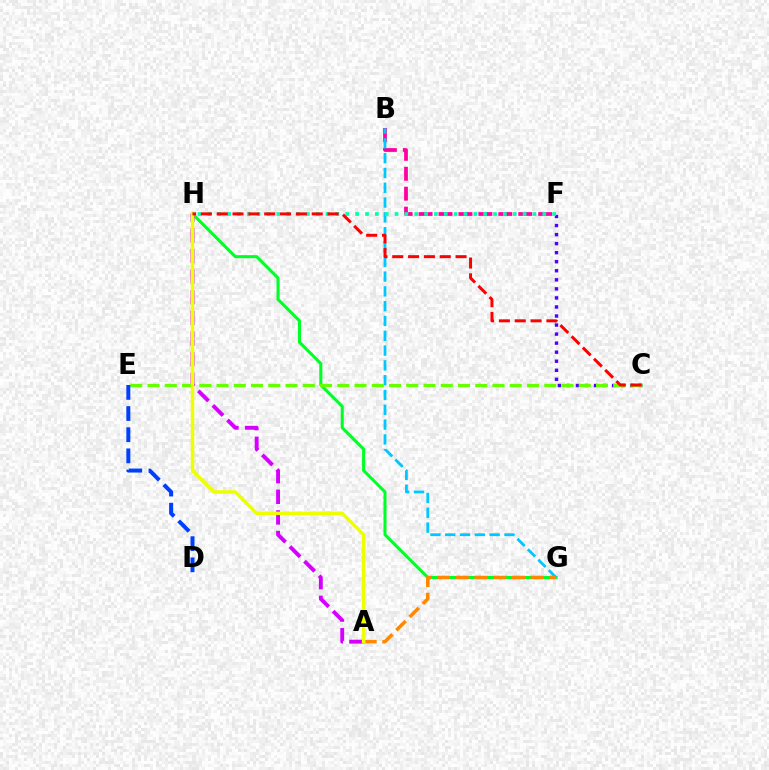{('C', 'F'): [{'color': '#4f00ff', 'line_style': 'dotted', 'thickness': 2.46}], ('B', 'F'): [{'color': '#ff00a0', 'line_style': 'dashed', 'thickness': 2.71}], ('G', 'H'): [{'color': '#00ff27', 'line_style': 'solid', 'thickness': 2.19}], ('B', 'G'): [{'color': '#00c7ff', 'line_style': 'dashed', 'thickness': 2.01}], ('A', 'H'): [{'color': '#d600ff', 'line_style': 'dashed', 'thickness': 2.8}, {'color': '#eeff00', 'line_style': 'solid', 'thickness': 2.52}], ('A', 'G'): [{'color': '#ff8800', 'line_style': 'dashed', 'thickness': 2.55}], ('C', 'E'): [{'color': '#66ff00', 'line_style': 'dashed', 'thickness': 2.34}], ('D', 'E'): [{'color': '#003fff', 'line_style': 'dashed', 'thickness': 2.87}], ('F', 'H'): [{'color': '#00ffaf', 'line_style': 'dotted', 'thickness': 2.68}], ('C', 'H'): [{'color': '#ff0000', 'line_style': 'dashed', 'thickness': 2.15}]}